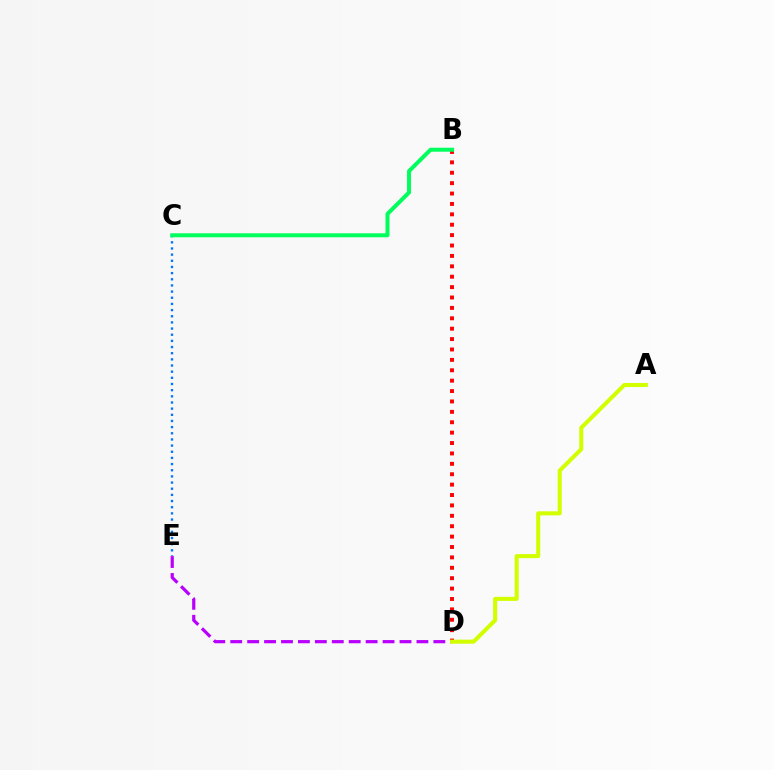{('B', 'D'): [{'color': '#ff0000', 'line_style': 'dotted', 'thickness': 2.82}], ('D', 'E'): [{'color': '#b900ff', 'line_style': 'dashed', 'thickness': 2.3}], ('C', 'E'): [{'color': '#0074ff', 'line_style': 'dotted', 'thickness': 1.67}], ('B', 'C'): [{'color': '#00ff5c', 'line_style': 'solid', 'thickness': 2.87}], ('A', 'D'): [{'color': '#d1ff00', 'line_style': 'solid', 'thickness': 2.92}]}